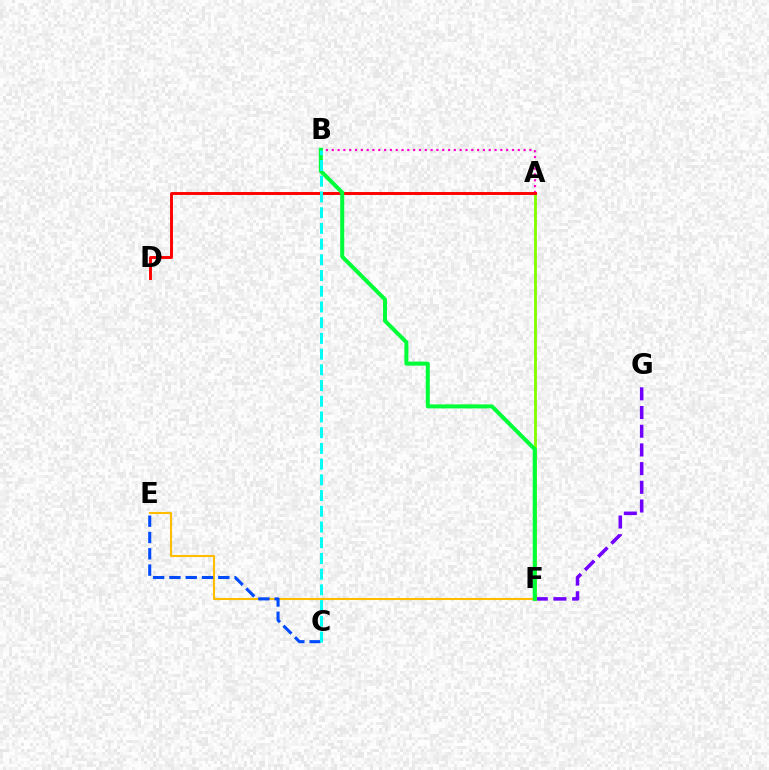{('E', 'F'): [{'color': '#ffbd00', 'line_style': 'solid', 'thickness': 1.52}], ('F', 'G'): [{'color': '#7200ff', 'line_style': 'dashed', 'thickness': 2.54}], ('A', 'B'): [{'color': '#ff00cf', 'line_style': 'dotted', 'thickness': 1.58}], ('A', 'F'): [{'color': '#84ff00', 'line_style': 'solid', 'thickness': 2.04}], ('A', 'D'): [{'color': '#ff0000', 'line_style': 'solid', 'thickness': 2.11}], ('C', 'E'): [{'color': '#004bff', 'line_style': 'dashed', 'thickness': 2.21}], ('B', 'F'): [{'color': '#00ff39', 'line_style': 'solid', 'thickness': 2.89}], ('B', 'C'): [{'color': '#00fff6', 'line_style': 'dashed', 'thickness': 2.14}]}